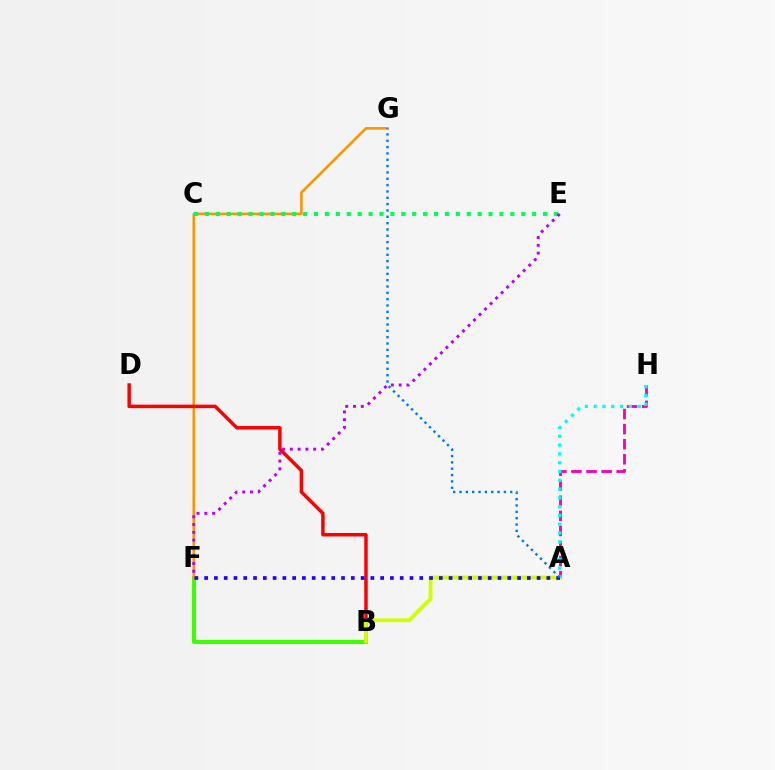{('A', 'H'): [{'color': '#ff00ac', 'line_style': 'dashed', 'thickness': 2.05}, {'color': '#00fff6', 'line_style': 'dotted', 'thickness': 2.39}], ('B', 'F'): [{'color': '#3dff00', 'line_style': 'solid', 'thickness': 2.86}], ('F', 'G'): [{'color': '#ff9400', 'line_style': 'solid', 'thickness': 1.85}], ('B', 'D'): [{'color': '#ff0000', 'line_style': 'solid', 'thickness': 2.5}], ('C', 'E'): [{'color': '#00ff5c', 'line_style': 'dotted', 'thickness': 2.96}], ('E', 'F'): [{'color': '#b900ff', 'line_style': 'dotted', 'thickness': 2.11}], ('A', 'B'): [{'color': '#d1ff00', 'line_style': 'solid', 'thickness': 2.75}], ('A', 'F'): [{'color': '#2500ff', 'line_style': 'dotted', 'thickness': 2.66}], ('A', 'G'): [{'color': '#0074ff', 'line_style': 'dotted', 'thickness': 1.72}]}